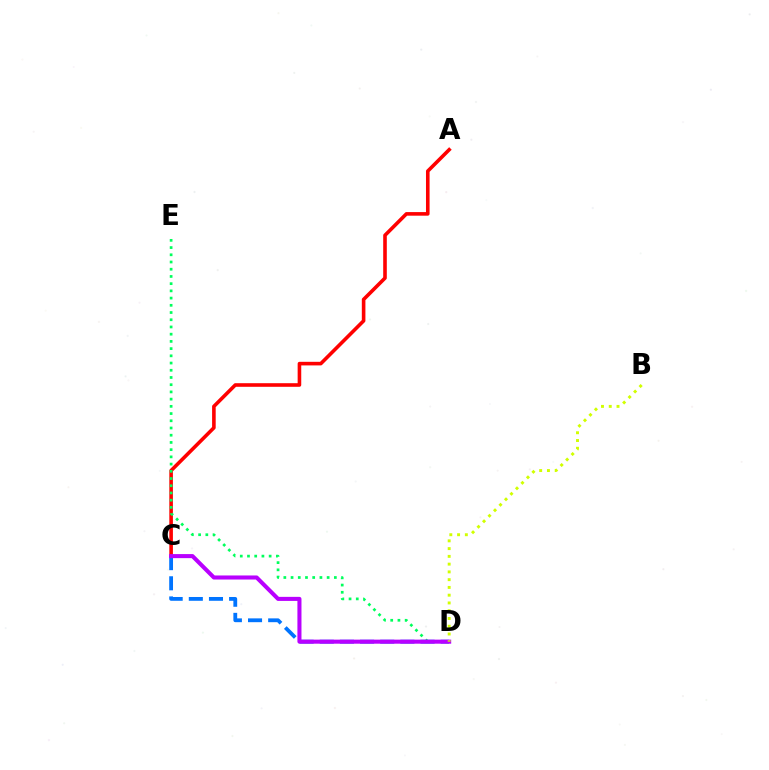{('A', 'C'): [{'color': '#ff0000', 'line_style': 'solid', 'thickness': 2.59}], ('D', 'E'): [{'color': '#00ff5c', 'line_style': 'dotted', 'thickness': 1.96}], ('C', 'D'): [{'color': '#0074ff', 'line_style': 'dashed', 'thickness': 2.74}, {'color': '#b900ff', 'line_style': 'solid', 'thickness': 2.92}], ('B', 'D'): [{'color': '#d1ff00', 'line_style': 'dotted', 'thickness': 2.11}]}